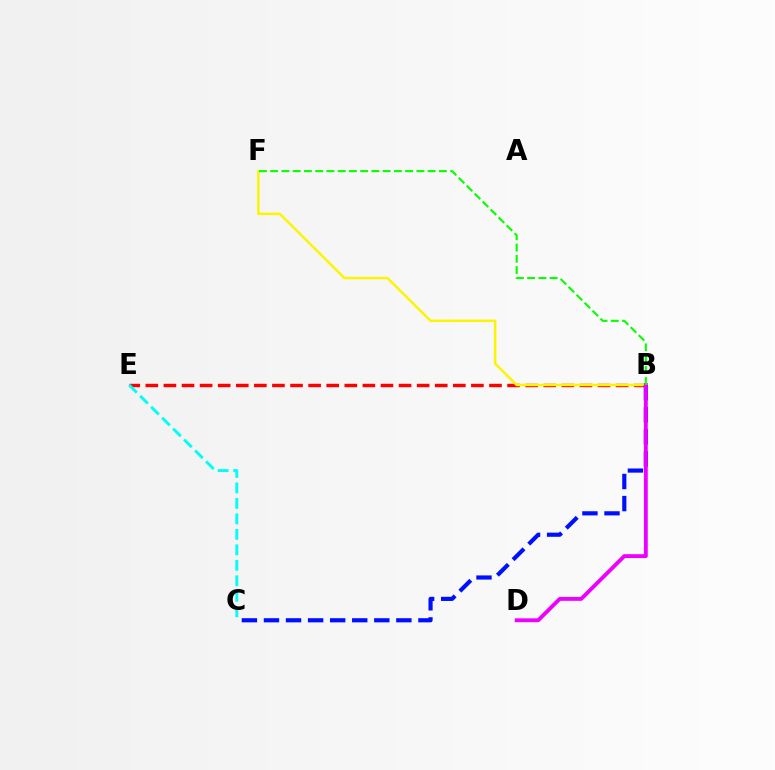{('B', 'E'): [{'color': '#ff0000', 'line_style': 'dashed', 'thickness': 2.46}], ('B', 'F'): [{'color': '#fcf500', 'line_style': 'solid', 'thickness': 1.78}, {'color': '#08ff00', 'line_style': 'dashed', 'thickness': 1.53}], ('C', 'E'): [{'color': '#00fff6', 'line_style': 'dashed', 'thickness': 2.1}], ('B', 'C'): [{'color': '#0010ff', 'line_style': 'dashed', 'thickness': 3.0}], ('B', 'D'): [{'color': '#ee00ff', 'line_style': 'solid', 'thickness': 2.78}]}